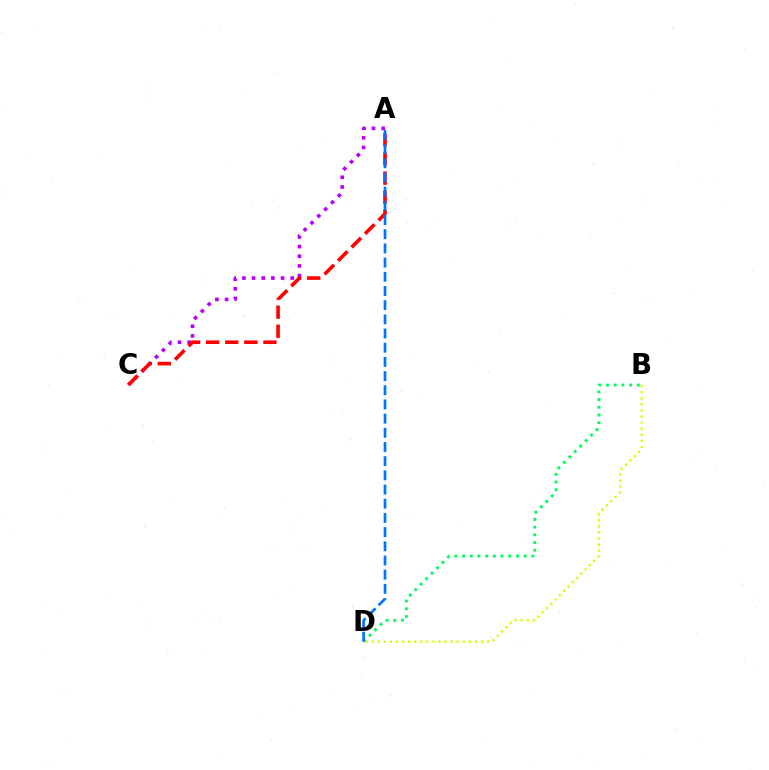{('A', 'C'): [{'color': '#b900ff', 'line_style': 'dotted', 'thickness': 2.63}, {'color': '#ff0000', 'line_style': 'dashed', 'thickness': 2.59}], ('B', 'D'): [{'color': '#00ff5c', 'line_style': 'dotted', 'thickness': 2.09}, {'color': '#d1ff00', 'line_style': 'dotted', 'thickness': 1.65}], ('A', 'D'): [{'color': '#0074ff', 'line_style': 'dashed', 'thickness': 1.93}]}